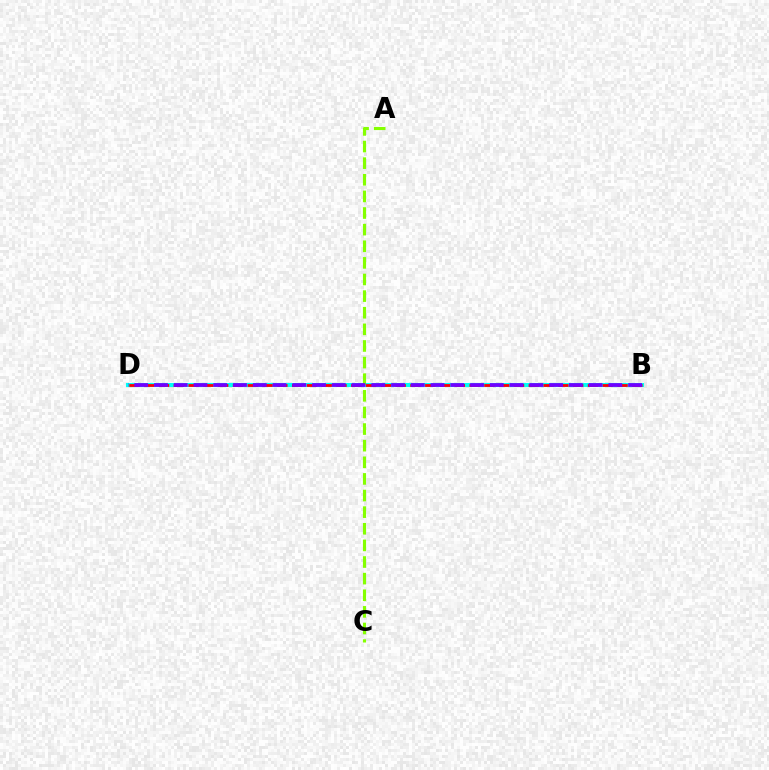{('B', 'D'): [{'color': '#00fff6', 'line_style': 'solid', 'thickness': 2.94}, {'color': '#ff0000', 'line_style': 'dashed', 'thickness': 2.01}, {'color': '#7200ff', 'line_style': 'dashed', 'thickness': 2.68}], ('A', 'C'): [{'color': '#84ff00', 'line_style': 'dashed', 'thickness': 2.26}]}